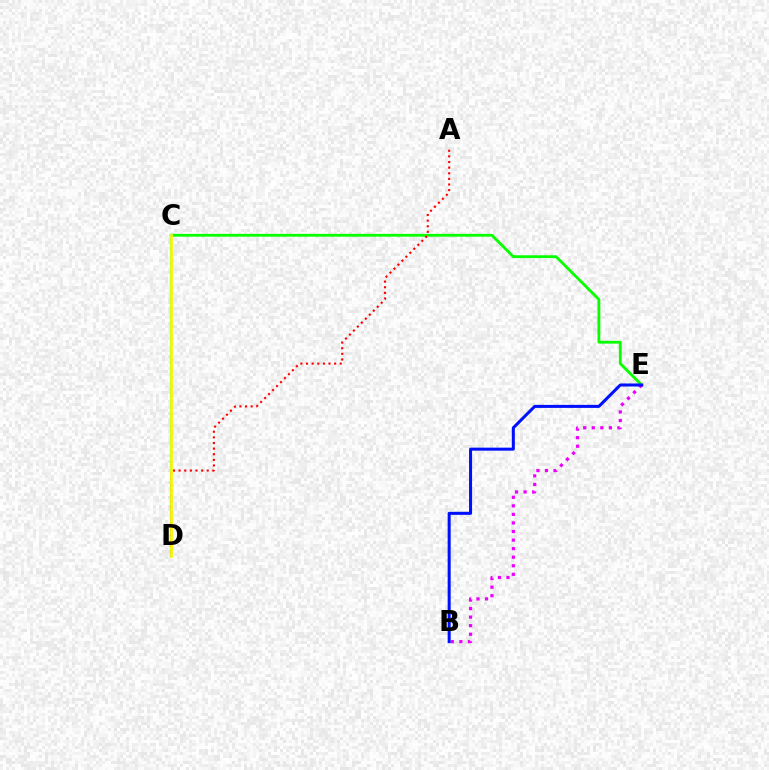{('C', 'E'): [{'color': '#08ff00', 'line_style': 'solid', 'thickness': 2.03}], ('C', 'D'): [{'color': '#00fff6', 'line_style': 'solid', 'thickness': 1.54}, {'color': '#fcf500', 'line_style': 'solid', 'thickness': 1.97}], ('B', 'E'): [{'color': '#ee00ff', 'line_style': 'dotted', 'thickness': 2.33}, {'color': '#0010ff', 'line_style': 'solid', 'thickness': 2.18}], ('A', 'D'): [{'color': '#ff0000', 'line_style': 'dotted', 'thickness': 1.53}]}